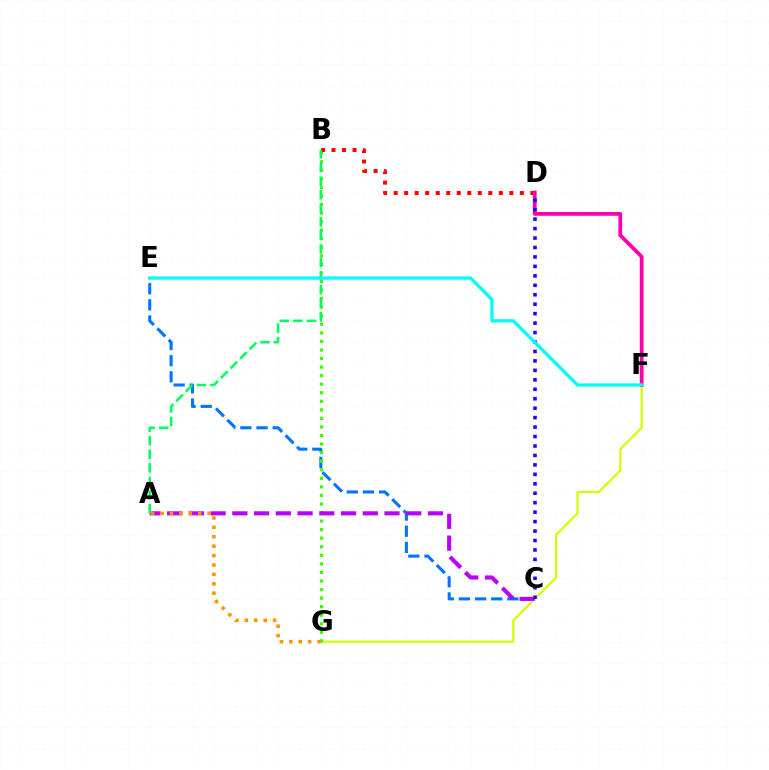{('C', 'E'): [{'color': '#0074ff', 'line_style': 'dashed', 'thickness': 2.2}], ('F', 'G'): [{'color': '#d1ff00', 'line_style': 'solid', 'thickness': 1.57}], ('B', 'G'): [{'color': '#3dff00', 'line_style': 'dotted', 'thickness': 2.32}], ('B', 'D'): [{'color': '#ff0000', 'line_style': 'dotted', 'thickness': 2.86}], ('D', 'F'): [{'color': '#ff00ac', 'line_style': 'solid', 'thickness': 2.72}], ('A', 'C'): [{'color': '#b900ff', 'line_style': 'dashed', 'thickness': 2.95}], ('A', 'B'): [{'color': '#00ff5c', 'line_style': 'dashed', 'thickness': 1.84}], ('C', 'D'): [{'color': '#2500ff', 'line_style': 'dotted', 'thickness': 2.57}], ('A', 'G'): [{'color': '#ff9400', 'line_style': 'dotted', 'thickness': 2.56}], ('E', 'F'): [{'color': '#00fff6', 'line_style': 'solid', 'thickness': 2.36}]}